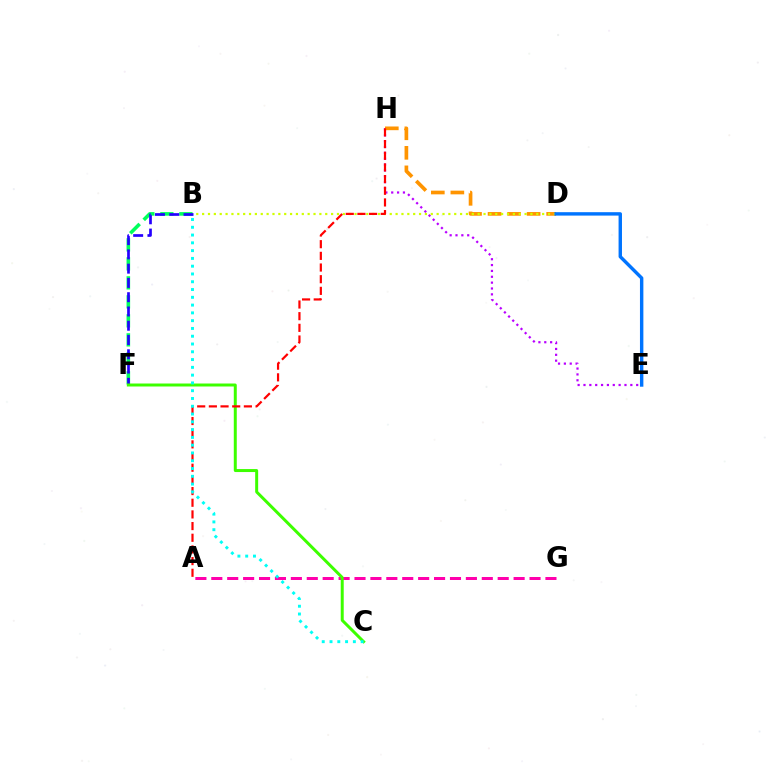{('B', 'F'): [{'color': '#00ff5c', 'line_style': 'dashed', 'thickness': 2.58}, {'color': '#2500ff', 'line_style': 'dashed', 'thickness': 1.94}], ('E', 'H'): [{'color': '#b900ff', 'line_style': 'dotted', 'thickness': 1.59}], ('D', 'H'): [{'color': '#ff9400', 'line_style': 'dashed', 'thickness': 2.65}], ('A', 'G'): [{'color': '#ff00ac', 'line_style': 'dashed', 'thickness': 2.16}], ('B', 'D'): [{'color': '#d1ff00', 'line_style': 'dotted', 'thickness': 1.59}], ('D', 'E'): [{'color': '#0074ff', 'line_style': 'solid', 'thickness': 2.45}], ('C', 'F'): [{'color': '#3dff00', 'line_style': 'solid', 'thickness': 2.15}], ('A', 'H'): [{'color': '#ff0000', 'line_style': 'dashed', 'thickness': 1.59}], ('B', 'C'): [{'color': '#00fff6', 'line_style': 'dotted', 'thickness': 2.11}]}